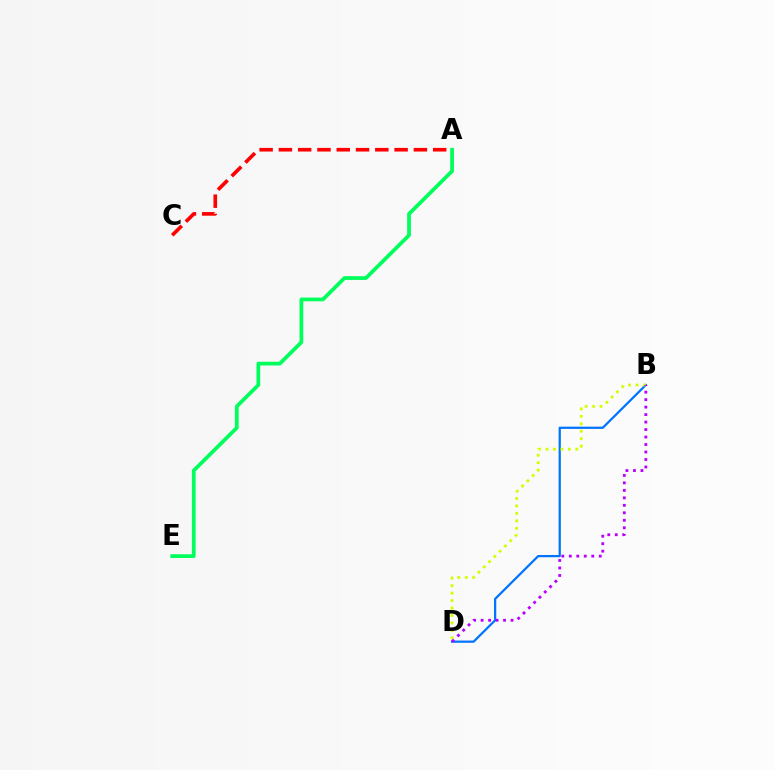{('A', 'C'): [{'color': '#ff0000', 'line_style': 'dashed', 'thickness': 2.62}], ('B', 'D'): [{'color': '#0074ff', 'line_style': 'solid', 'thickness': 1.61}, {'color': '#d1ff00', 'line_style': 'dotted', 'thickness': 2.02}, {'color': '#b900ff', 'line_style': 'dotted', 'thickness': 2.03}], ('A', 'E'): [{'color': '#00ff5c', 'line_style': 'solid', 'thickness': 2.7}]}